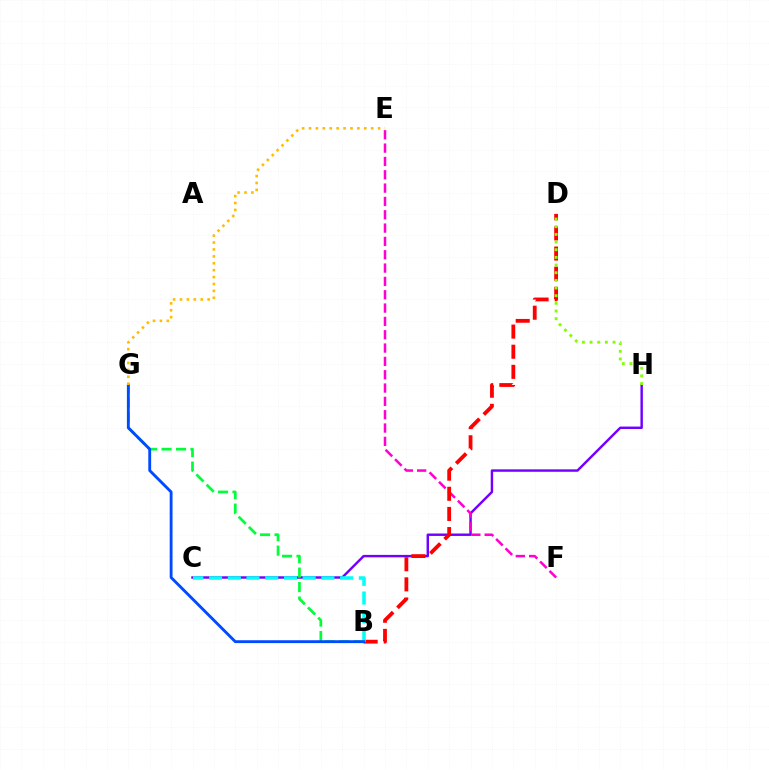{('C', 'H'): [{'color': '#7200ff', 'line_style': 'solid', 'thickness': 1.75}], ('E', 'F'): [{'color': '#ff00cf', 'line_style': 'dashed', 'thickness': 1.81}], ('B', 'D'): [{'color': '#ff0000', 'line_style': 'dashed', 'thickness': 2.74}], ('B', 'G'): [{'color': '#00ff39', 'line_style': 'dashed', 'thickness': 1.96}, {'color': '#004bff', 'line_style': 'solid', 'thickness': 2.06}], ('B', 'C'): [{'color': '#00fff6', 'line_style': 'dashed', 'thickness': 2.54}], ('E', 'G'): [{'color': '#ffbd00', 'line_style': 'dotted', 'thickness': 1.88}], ('D', 'H'): [{'color': '#84ff00', 'line_style': 'dotted', 'thickness': 2.08}]}